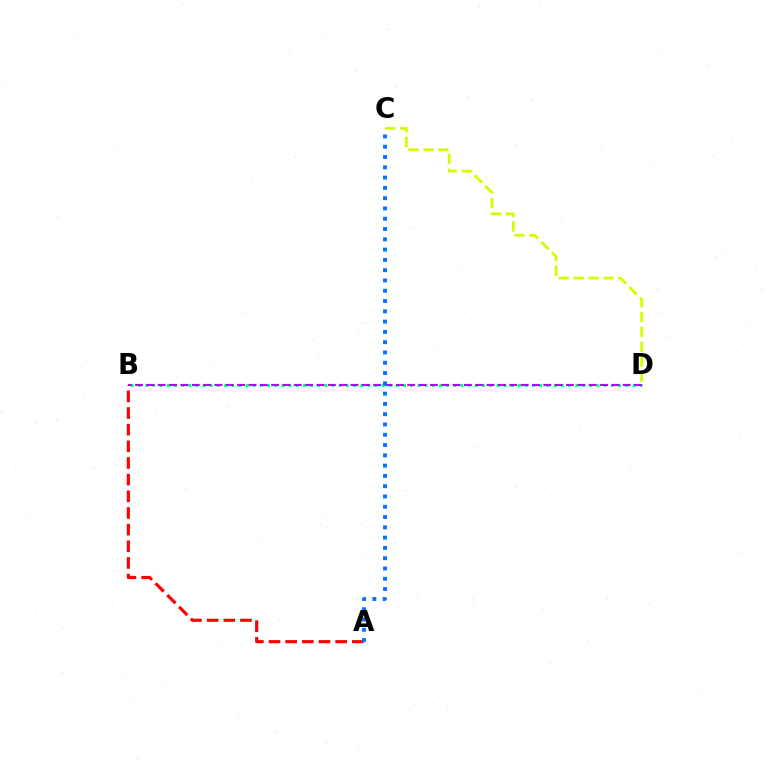{('B', 'D'): [{'color': '#00ff5c', 'line_style': 'dotted', 'thickness': 1.95}, {'color': '#b900ff', 'line_style': 'dashed', 'thickness': 1.54}], ('C', 'D'): [{'color': '#d1ff00', 'line_style': 'dashed', 'thickness': 2.03}], ('A', 'B'): [{'color': '#ff0000', 'line_style': 'dashed', 'thickness': 2.26}], ('A', 'C'): [{'color': '#0074ff', 'line_style': 'dotted', 'thickness': 2.79}]}